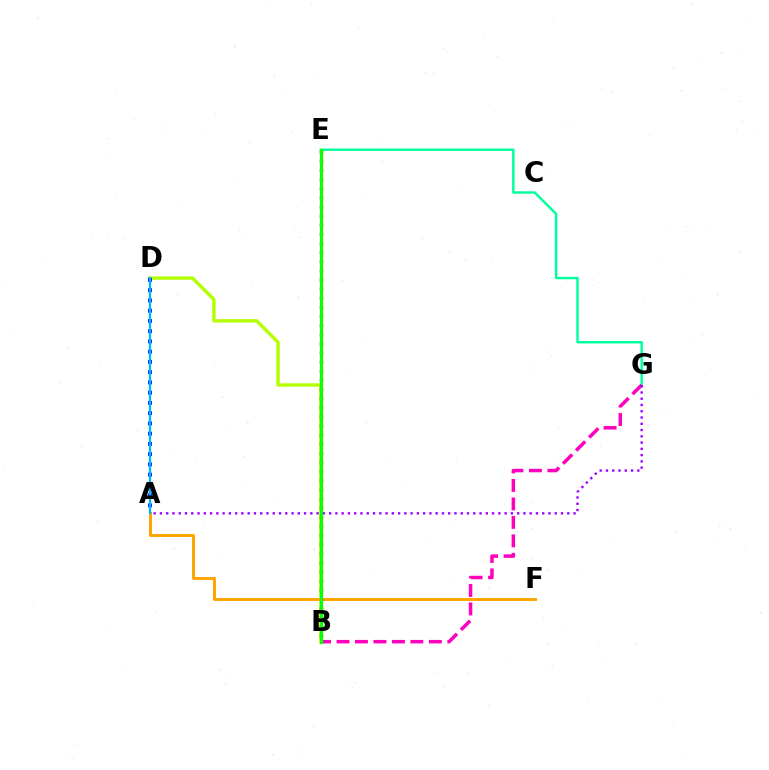{('E', 'G'): [{'color': '#00ff9d', 'line_style': 'solid', 'thickness': 1.75}], ('A', 'F'): [{'color': '#ffa500', 'line_style': 'solid', 'thickness': 2.14}], ('B', 'G'): [{'color': '#ff00bd', 'line_style': 'dashed', 'thickness': 2.51}], ('A', 'G'): [{'color': '#9b00ff', 'line_style': 'dotted', 'thickness': 1.7}], ('B', 'D'): [{'color': '#b3ff00', 'line_style': 'solid', 'thickness': 2.43}], ('A', 'D'): [{'color': '#0010ff', 'line_style': 'dotted', 'thickness': 2.78}, {'color': '#00b5ff', 'line_style': 'solid', 'thickness': 1.63}], ('B', 'E'): [{'color': '#ff0000', 'line_style': 'dotted', 'thickness': 2.48}, {'color': '#08ff00', 'line_style': 'solid', 'thickness': 2.33}]}